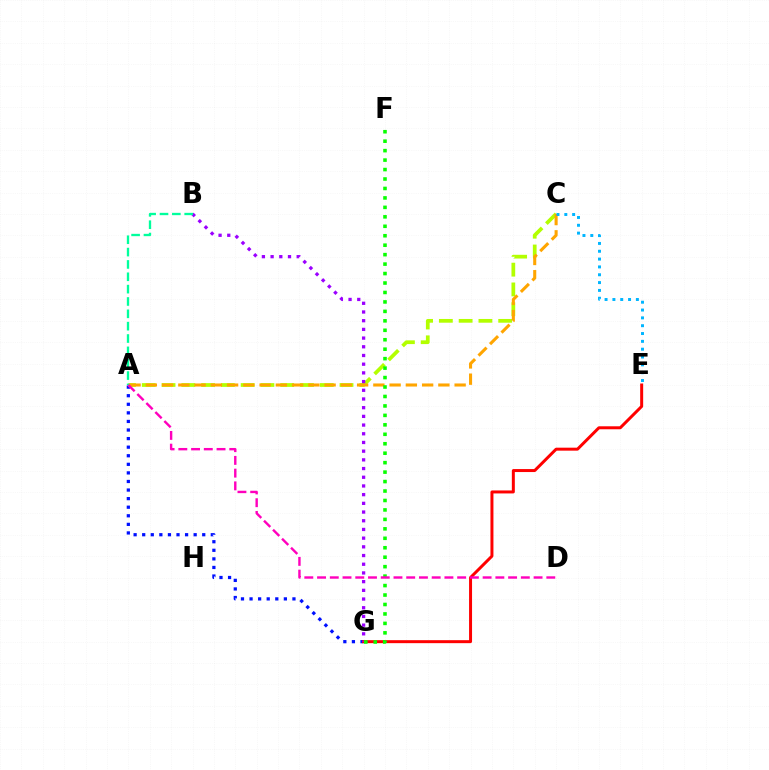{('A', 'G'): [{'color': '#0010ff', 'line_style': 'dotted', 'thickness': 2.33}], ('A', 'C'): [{'color': '#b3ff00', 'line_style': 'dashed', 'thickness': 2.69}, {'color': '#ffa500', 'line_style': 'dashed', 'thickness': 2.21}], ('E', 'G'): [{'color': '#ff0000', 'line_style': 'solid', 'thickness': 2.15}], ('B', 'G'): [{'color': '#9b00ff', 'line_style': 'dotted', 'thickness': 2.36}], ('C', 'E'): [{'color': '#00b5ff', 'line_style': 'dotted', 'thickness': 2.13}], ('A', 'B'): [{'color': '#00ff9d', 'line_style': 'dashed', 'thickness': 1.68}], ('F', 'G'): [{'color': '#08ff00', 'line_style': 'dotted', 'thickness': 2.57}], ('A', 'D'): [{'color': '#ff00bd', 'line_style': 'dashed', 'thickness': 1.73}]}